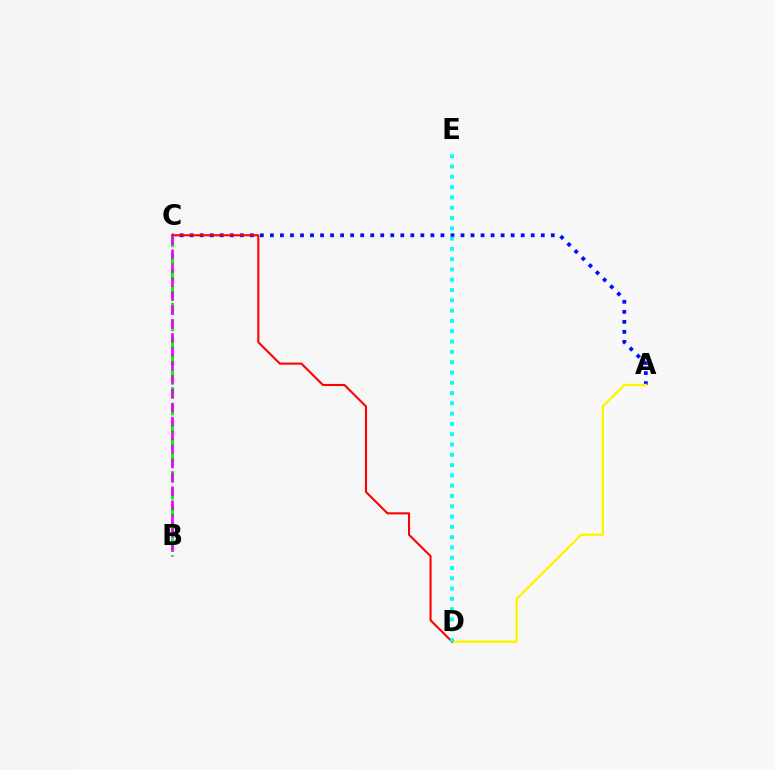{('A', 'C'): [{'color': '#0010ff', 'line_style': 'dotted', 'thickness': 2.73}], ('B', 'C'): [{'color': '#08ff00', 'line_style': 'dashed', 'thickness': 2.29}, {'color': '#ee00ff', 'line_style': 'dashed', 'thickness': 1.89}], ('A', 'D'): [{'color': '#fcf500', 'line_style': 'solid', 'thickness': 1.7}], ('C', 'D'): [{'color': '#ff0000', 'line_style': 'solid', 'thickness': 1.5}], ('D', 'E'): [{'color': '#00fff6', 'line_style': 'dotted', 'thickness': 2.8}]}